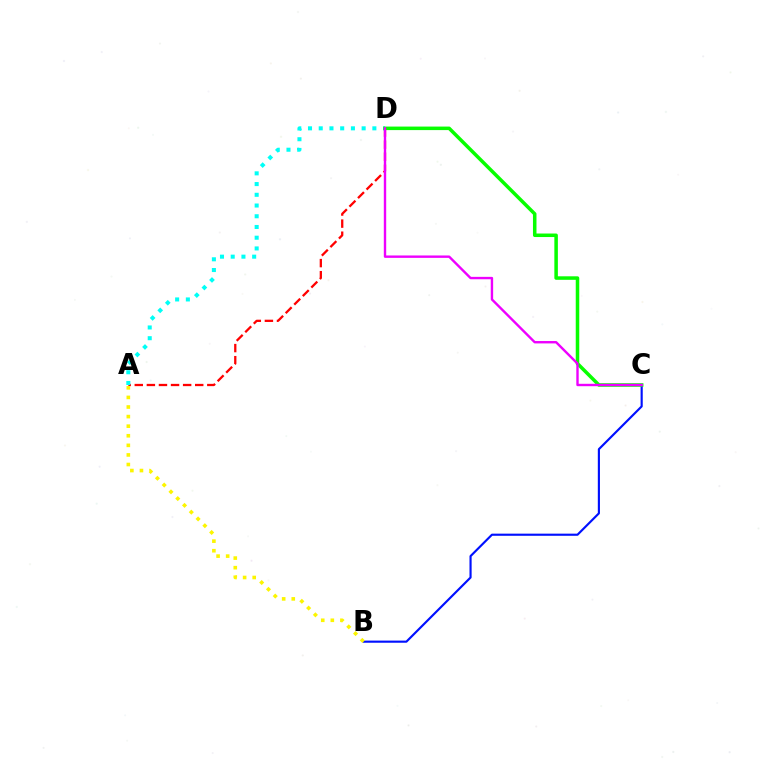{('A', 'D'): [{'color': '#ff0000', 'line_style': 'dashed', 'thickness': 1.64}, {'color': '#00fff6', 'line_style': 'dotted', 'thickness': 2.91}], ('B', 'C'): [{'color': '#0010ff', 'line_style': 'solid', 'thickness': 1.55}], ('A', 'B'): [{'color': '#fcf500', 'line_style': 'dotted', 'thickness': 2.6}], ('C', 'D'): [{'color': '#08ff00', 'line_style': 'solid', 'thickness': 2.53}, {'color': '#ee00ff', 'line_style': 'solid', 'thickness': 1.72}]}